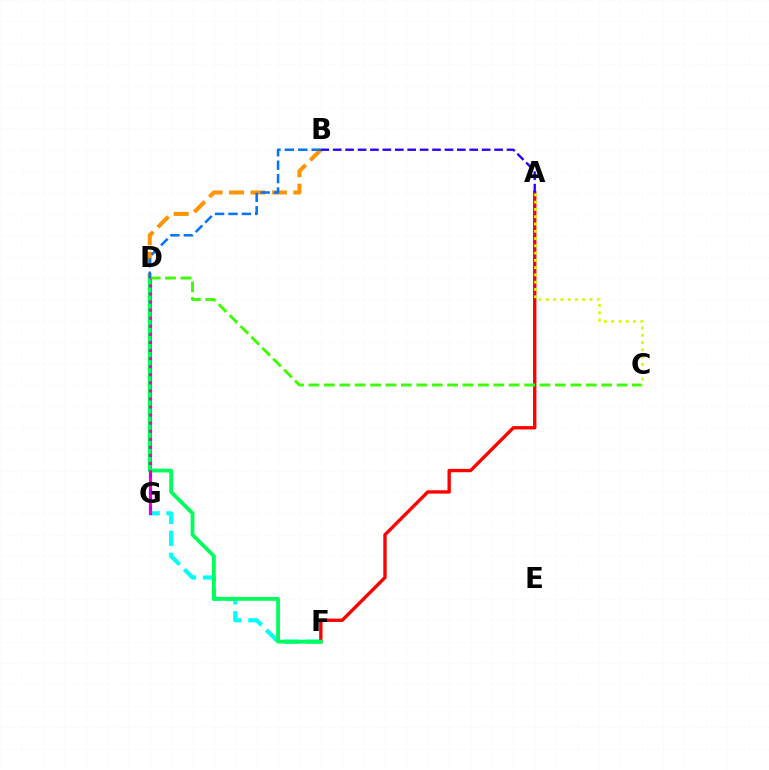{('F', 'G'): [{'color': '#00fff6', 'line_style': 'dashed', 'thickness': 2.99}], ('A', 'F'): [{'color': '#ff0000', 'line_style': 'solid', 'thickness': 2.42}], ('D', 'G'): [{'color': '#b900ff', 'line_style': 'solid', 'thickness': 2.29}, {'color': '#ff00ac', 'line_style': 'dotted', 'thickness': 2.19}], ('D', 'F'): [{'color': '#00ff5c', 'line_style': 'solid', 'thickness': 2.72}], ('B', 'D'): [{'color': '#ff9400', 'line_style': 'dashed', 'thickness': 2.91}, {'color': '#0074ff', 'line_style': 'dashed', 'thickness': 1.82}], ('A', 'C'): [{'color': '#d1ff00', 'line_style': 'dotted', 'thickness': 1.98}], ('C', 'D'): [{'color': '#3dff00', 'line_style': 'dashed', 'thickness': 2.09}], ('A', 'B'): [{'color': '#2500ff', 'line_style': 'dashed', 'thickness': 1.69}]}